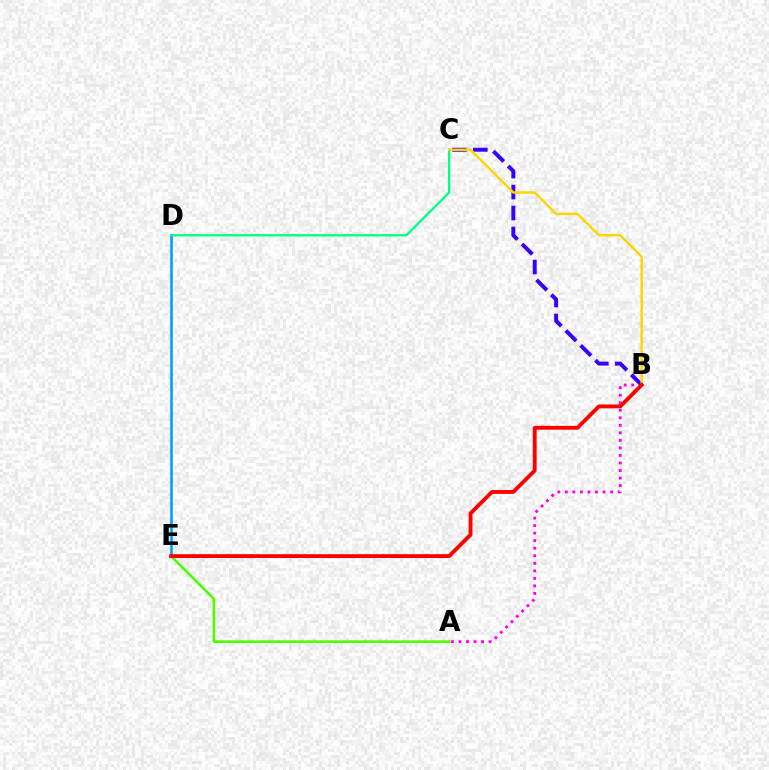{('A', 'B'): [{'color': '#ff00ed', 'line_style': 'dotted', 'thickness': 2.05}], ('B', 'C'): [{'color': '#3700ff', 'line_style': 'dashed', 'thickness': 2.84}, {'color': '#ffd500', 'line_style': 'solid', 'thickness': 1.77}], ('D', 'E'): [{'color': '#009eff', 'line_style': 'solid', 'thickness': 1.87}], ('C', 'D'): [{'color': '#00ff86', 'line_style': 'solid', 'thickness': 1.66}], ('A', 'E'): [{'color': '#4fff00', 'line_style': 'solid', 'thickness': 1.91}], ('B', 'E'): [{'color': '#ff0000', 'line_style': 'solid', 'thickness': 2.77}]}